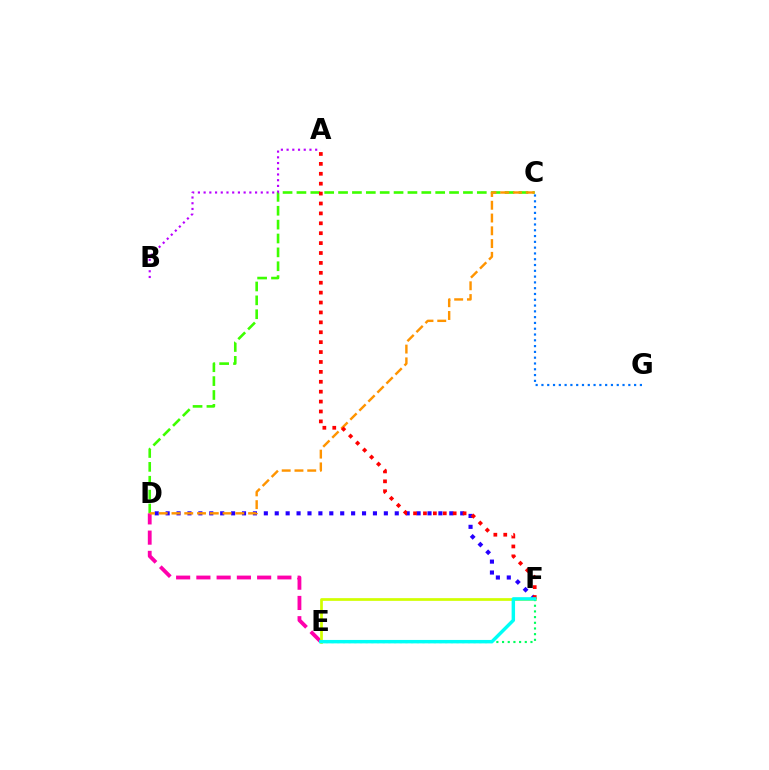{('C', 'D'): [{'color': '#3dff00', 'line_style': 'dashed', 'thickness': 1.88}, {'color': '#ff9400', 'line_style': 'dashed', 'thickness': 1.73}], ('D', 'F'): [{'color': '#2500ff', 'line_style': 'dotted', 'thickness': 2.96}], ('A', 'B'): [{'color': '#b900ff', 'line_style': 'dotted', 'thickness': 1.55}], ('D', 'E'): [{'color': '#ff00ac', 'line_style': 'dashed', 'thickness': 2.75}], ('E', 'F'): [{'color': '#d1ff00', 'line_style': 'solid', 'thickness': 1.95}, {'color': '#00ff5c', 'line_style': 'dotted', 'thickness': 1.54}, {'color': '#00fff6', 'line_style': 'solid', 'thickness': 2.47}], ('A', 'F'): [{'color': '#ff0000', 'line_style': 'dotted', 'thickness': 2.69}], ('C', 'G'): [{'color': '#0074ff', 'line_style': 'dotted', 'thickness': 1.57}]}